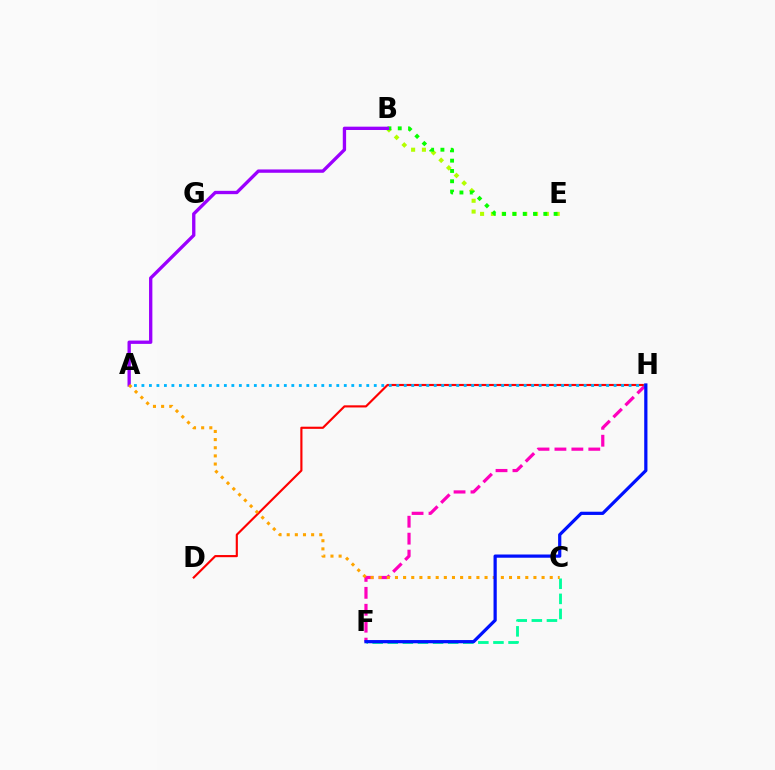{('C', 'F'): [{'color': '#00ff9d', 'line_style': 'dashed', 'thickness': 2.05}], ('B', 'E'): [{'color': '#b3ff00', 'line_style': 'dotted', 'thickness': 2.93}, {'color': '#08ff00', 'line_style': 'dotted', 'thickness': 2.8}], ('F', 'H'): [{'color': '#ff00bd', 'line_style': 'dashed', 'thickness': 2.3}, {'color': '#0010ff', 'line_style': 'solid', 'thickness': 2.32}], ('A', 'B'): [{'color': '#9b00ff', 'line_style': 'solid', 'thickness': 2.4}], ('D', 'H'): [{'color': '#ff0000', 'line_style': 'solid', 'thickness': 1.55}], ('A', 'C'): [{'color': '#ffa500', 'line_style': 'dotted', 'thickness': 2.21}], ('A', 'H'): [{'color': '#00b5ff', 'line_style': 'dotted', 'thickness': 2.04}]}